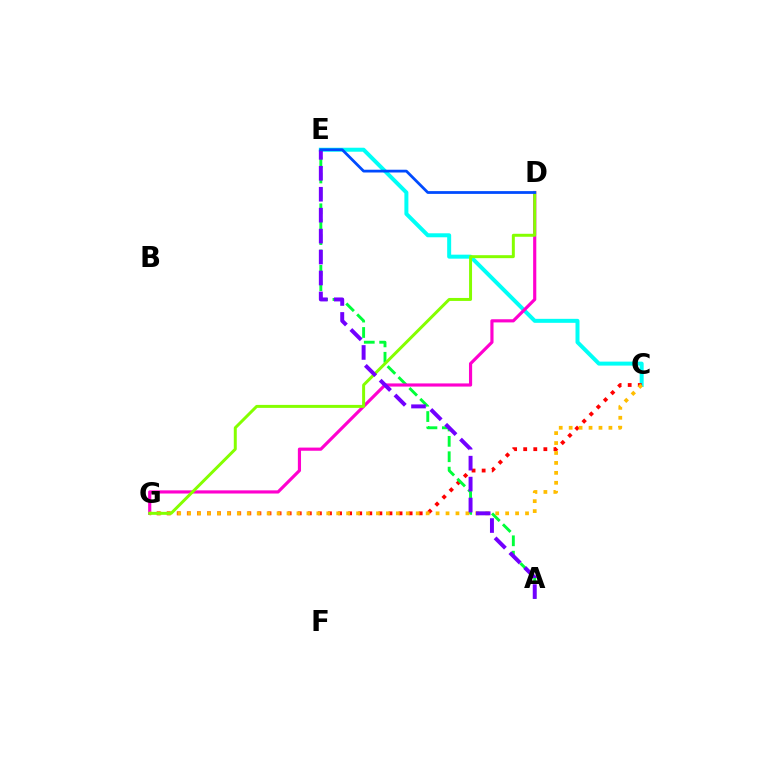{('C', 'E'): [{'color': '#00fff6', 'line_style': 'solid', 'thickness': 2.87}], ('C', 'G'): [{'color': '#ff0000', 'line_style': 'dotted', 'thickness': 2.74}, {'color': '#ffbd00', 'line_style': 'dotted', 'thickness': 2.7}], ('A', 'E'): [{'color': '#00ff39', 'line_style': 'dashed', 'thickness': 2.09}, {'color': '#7200ff', 'line_style': 'dashed', 'thickness': 2.84}], ('D', 'G'): [{'color': '#ff00cf', 'line_style': 'solid', 'thickness': 2.28}, {'color': '#84ff00', 'line_style': 'solid', 'thickness': 2.14}], ('D', 'E'): [{'color': '#004bff', 'line_style': 'solid', 'thickness': 2.0}]}